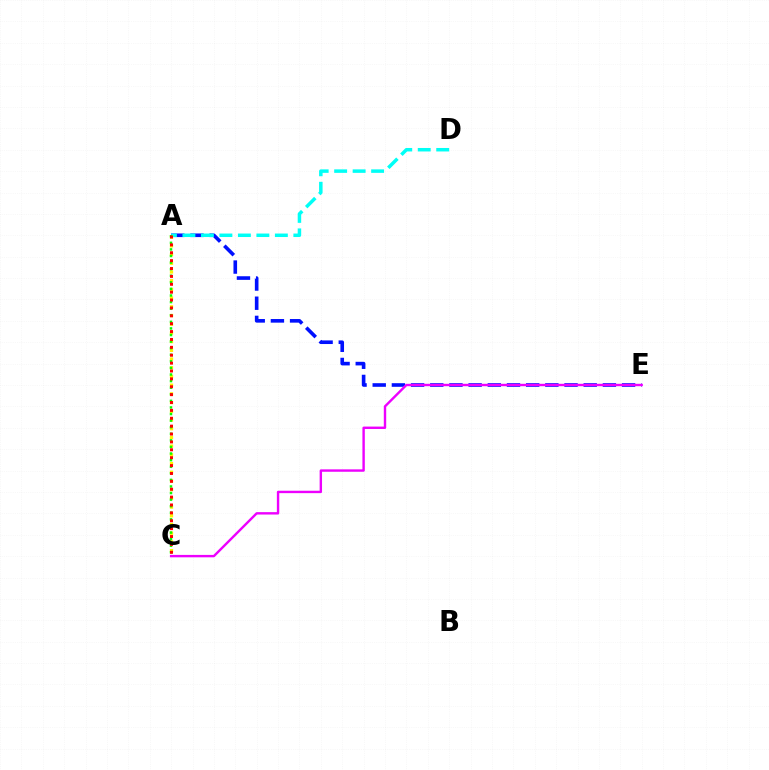{('A', 'E'): [{'color': '#0010ff', 'line_style': 'dashed', 'thickness': 2.61}], ('C', 'E'): [{'color': '#ee00ff', 'line_style': 'solid', 'thickness': 1.73}], ('A', 'D'): [{'color': '#00fff6', 'line_style': 'dashed', 'thickness': 2.51}], ('A', 'C'): [{'color': '#fcf500', 'line_style': 'dotted', 'thickness': 2.37}, {'color': '#08ff00', 'line_style': 'dotted', 'thickness': 1.79}, {'color': '#ff0000', 'line_style': 'dotted', 'thickness': 2.14}]}